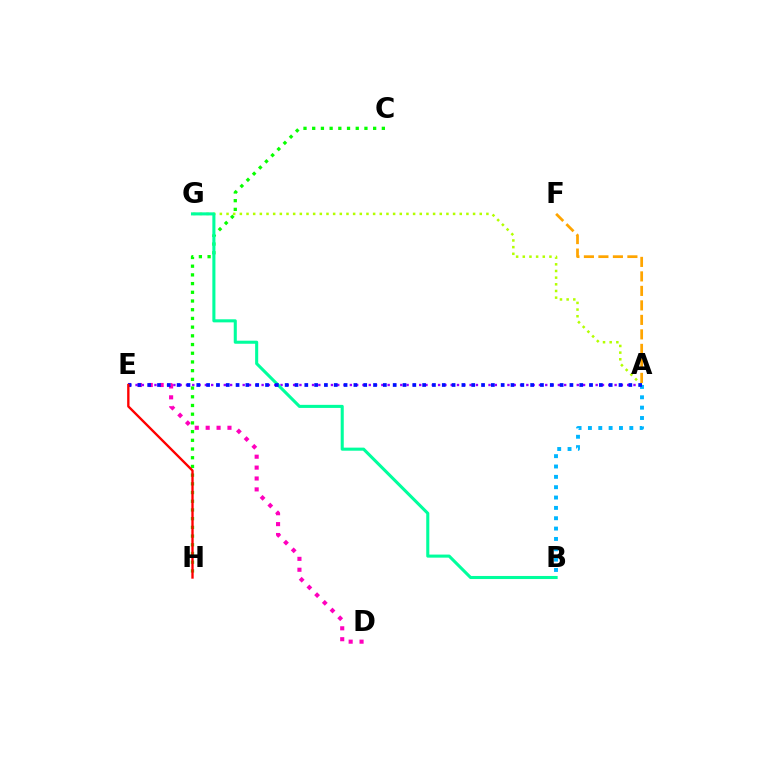{('A', 'G'): [{'color': '#b3ff00', 'line_style': 'dotted', 'thickness': 1.81}], ('A', 'E'): [{'color': '#9b00ff', 'line_style': 'dotted', 'thickness': 1.71}, {'color': '#0010ff', 'line_style': 'dotted', 'thickness': 2.67}], ('D', 'E'): [{'color': '#ff00bd', 'line_style': 'dotted', 'thickness': 2.96}], ('A', 'F'): [{'color': '#ffa500', 'line_style': 'dashed', 'thickness': 1.97}], ('C', 'H'): [{'color': '#08ff00', 'line_style': 'dotted', 'thickness': 2.37}], ('A', 'B'): [{'color': '#00b5ff', 'line_style': 'dotted', 'thickness': 2.81}], ('B', 'G'): [{'color': '#00ff9d', 'line_style': 'solid', 'thickness': 2.21}], ('E', 'H'): [{'color': '#ff0000', 'line_style': 'solid', 'thickness': 1.69}]}